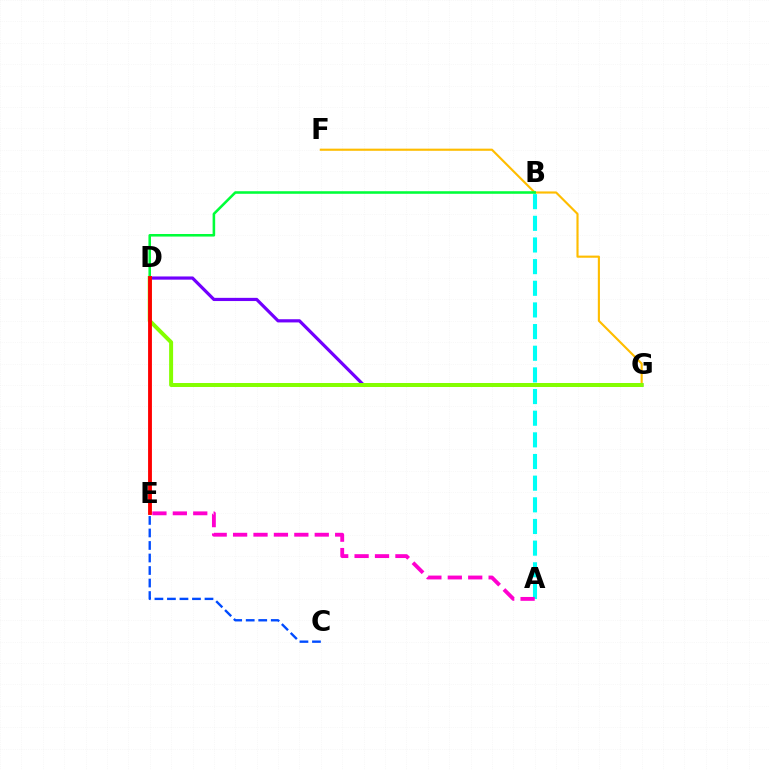{('A', 'B'): [{'color': '#00fff6', 'line_style': 'dashed', 'thickness': 2.94}], ('A', 'E'): [{'color': '#ff00cf', 'line_style': 'dashed', 'thickness': 2.77}], ('C', 'E'): [{'color': '#004bff', 'line_style': 'dashed', 'thickness': 1.7}], ('F', 'G'): [{'color': '#ffbd00', 'line_style': 'solid', 'thickness': 1.54}], ('D', 'G'): [{'color': '#7200ff', 'line_style': 'solid', 'thickness': 2.3}, {'color': '#84ff00', 'line_style': 'solid', 'thickness': 2.86}], ('B', 'D'): [{'color': '#00ff39', 'line_style': 'solid', 'thickness': 1.85}], ('D', 'E'): [{'color': '#ff0000', 'line_style': 'solid', 'thickness': 2.77}]}